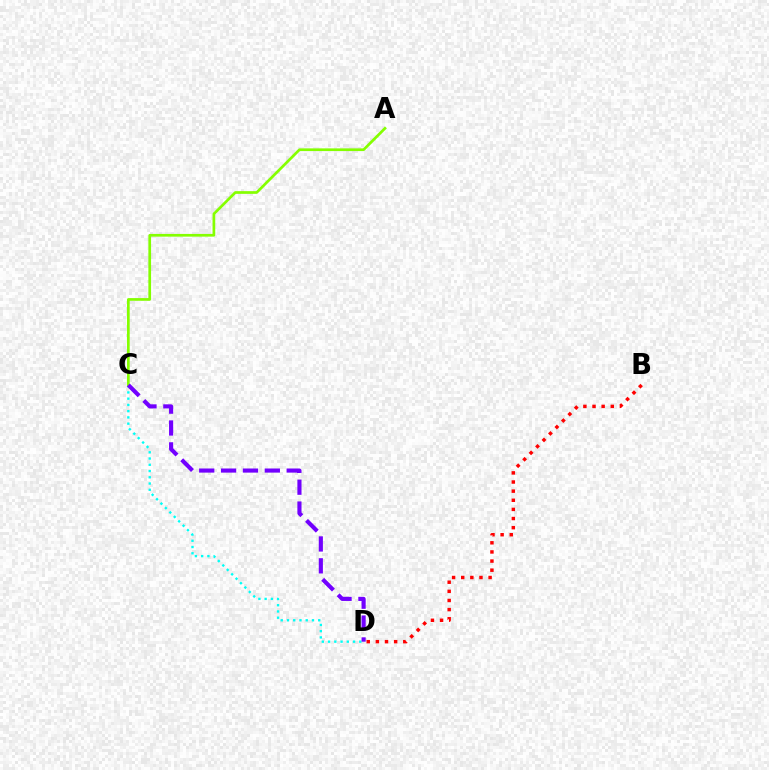{('C', 'D'): [{'color': '#00fff6', 'line_style': 'dotted', 'thickness': 1.7}, {'color': '#7200ff', 'line_style': 'dashed', 'thickness': 2.97}], ('B', 'D'): [{'color': '#ff0000', 'line_style': 'dotted', 'thickness': 2.48}], ('A', 'C'): [{'color': '#84ff00', 'line_style': 'solid', 'thickness': 1.94}]}